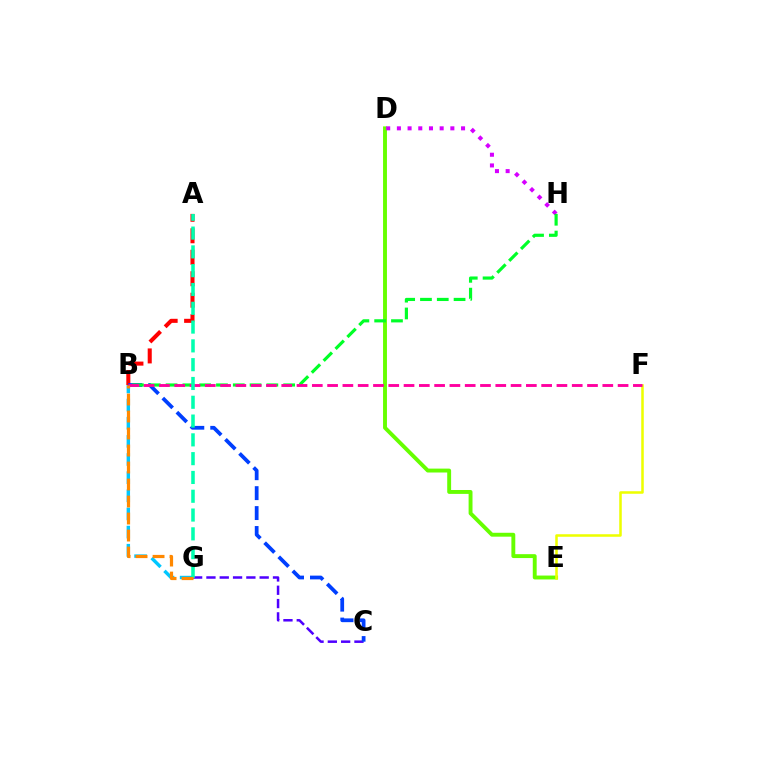{('B', 'G'): [{'color': '#00c7ff', 'line_style': 'dashed', 'thickness': 2.46}, {'color': '#ff8800', 'line_style': 'dashed', 'thickness': 2.31}], ('A', 'B'): [{'color': '#ff0000', 'line_style': 'dashed', 'thickness': 2.92}], ('D', 'E'): [{'color': '#66ff00', 'line_style': 'solid', 'thickness': 2.81}], ('C', 'G'): [{'color': '#4f00ff', 'line_style': 'dashed', 'thickness': 1.81}], ('E', 'F'): [{'color': '#eeff00', 'line_style': 'solid', 'thickness': 1.82}], ('D', 'H'): [{'color': '#d600ff', 'line_style': 'dotted', 'thickness': 2.91}], ('B', 'C'): [{'color': '#003fff', 'line_style': 'dashed', 'thickness': 2.71}], ('B', 'H'): [{'color': '#00ff27', 'line_style': 'dashed', 'thickness': 2.28}], ('B', 'F'): [{'color': '#ff00a0', 'line_style': 'dashed', 'thickness': 2.08}], ('A', 'G'): [{'color': '#00ffaf', 'line_style': 'dashed', 'thickness': 2.55}]}